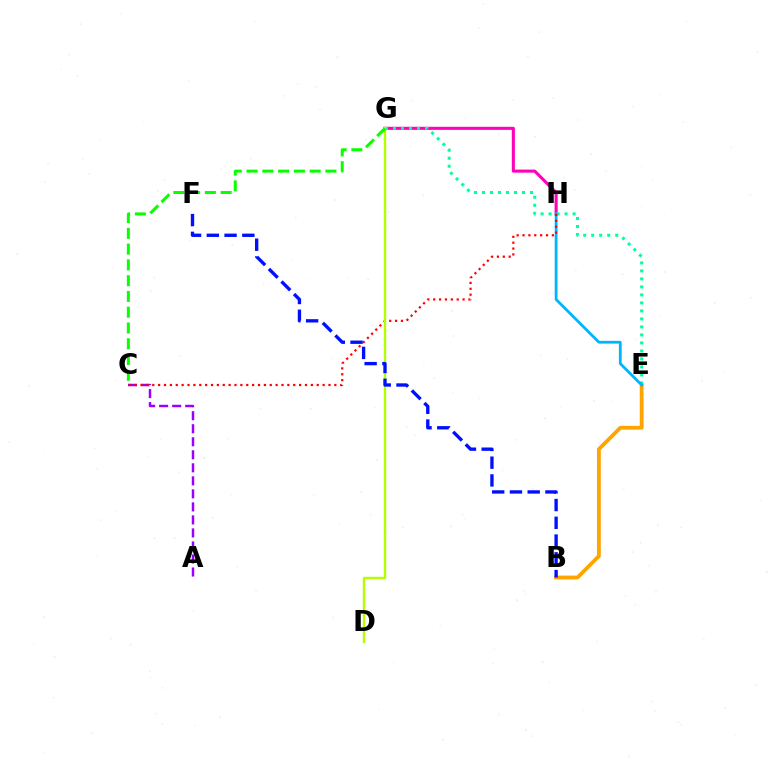{('G', 'H'): [{'color': '#ff00bd', 'line_style': 'solid', 'thickness': 2.21}], ('A', 'C'): [{'color': '#9b00ff', 'line_style': 'dashed', 'thickness': 1.77}], ('B', 'E'): [{'color': '#ffa500', 'line_style': 'solid', 'thickness': 2.74}], ('E', 'G'): [{'color': '#00ff9d', 'line_style': 'dotted', 'thickness': 2.17}], ('E', 'H'): [{'color': '#00b5ff', 'line_style': 'solid', 'thickness': 2.01}], ('C', 'H'): [{'color': '#ff0000', 'line_style': 'dotted', 'thickness': 1.6}], ('D', 'G'): [{'color': '#b3ff00', 'line_style': 'solid', 'thickness': 1.73}], ('B', 'F'): [{'color': '#0010ff', 'line_style': 'dashed', 'thickness': 2.41}], ('C', 'G'): [{'color': '#08ff00', 'line_style': 'dashed', 'thickness': 2.14}]}